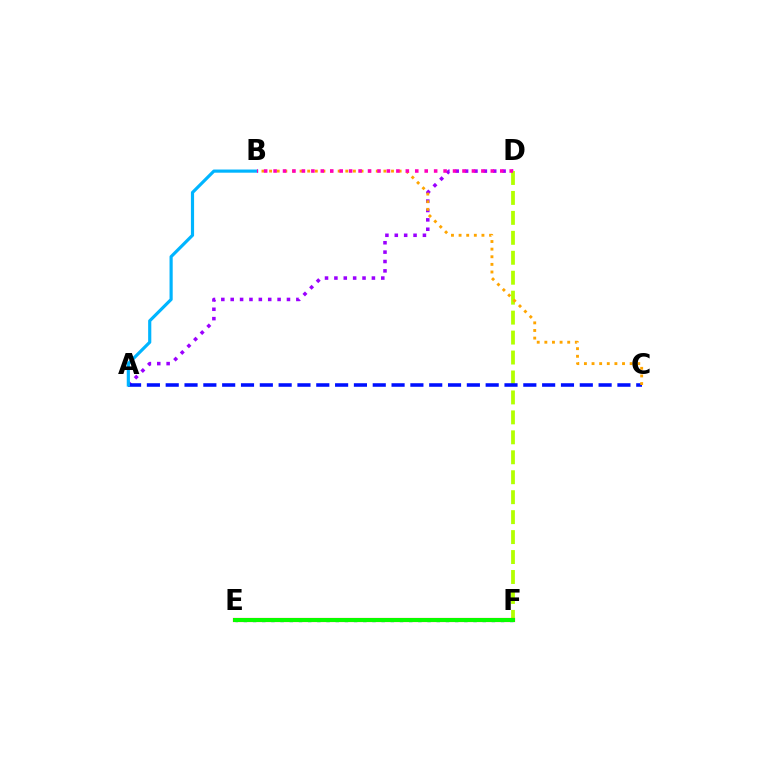{('E', 'F'): [{'color': '#00ff9d', 'line_style': 'dotted', 'thickness': 2.5}, {'color': '#ff0000', 'line_style': 'solid', 'thickness': 2.99}, {'color': '#08ff00', 'line_style': 'solid', 'thickness': 2.87}], ('A', 'D'): [{'color': '#9b00ff', 'line_style': 'dotted', 'thickness': 2.55}], ('D', 'F'): [{'color': '#b3ff00', 'line_style': 'dashed', 'thickness': 2.71}], ('A', 'C'): [{'color': '#0010ff', 'line_style': 'dashed', 'thickness': 2.56}], ('B', 'C'): [{'color': '#ffa500', 'line_style': 'dotted', 'thickness': 2.07}], ('A', 'B'): [{'color': '#00b5ff', 'line_style': 'solid', 'thickness': 2.28}], ('B', 'D'): [{'color': '#ff00bd', 'line_style': 'dotted', 'thickness': 2.57}]}